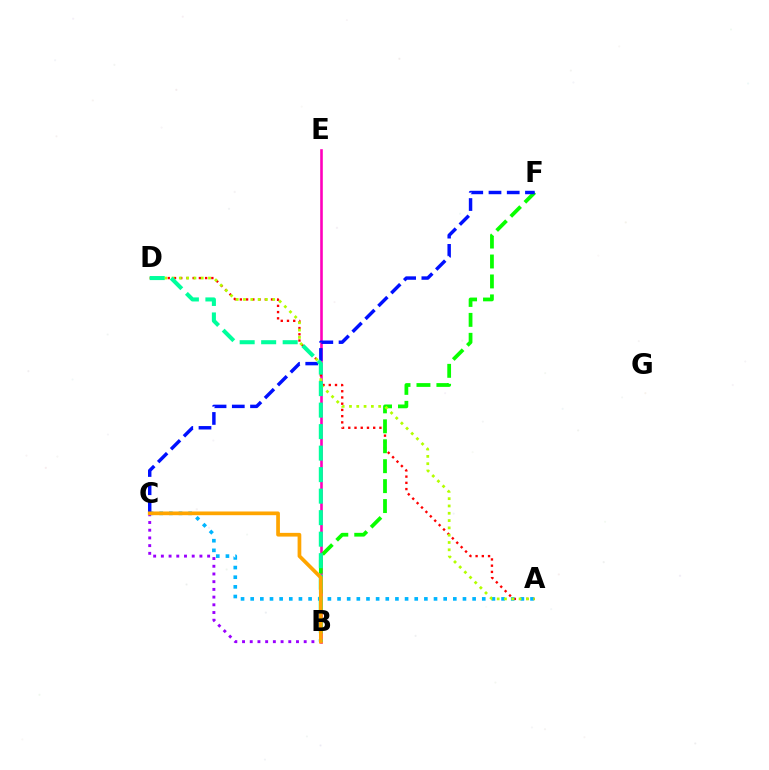{('B', 'E'): [{'color': '#ff00bd', 'line_style': 'solid', 'thickness': 1.88}], ('A', 'D'): [{'color': '#ff0000', 'line_style': 'dotted', 'thickness': 1.69}, {'color': '#b3ff00', 'line_style': 'dotted', 'thickness': 1.98}], ('B', 'F'): [{'color': '#08ff00', 'line_style': 'dashed', 'thickness': 2.71}], ('B', 'C'): [{'color': '#9b00ff', 'line_style': 'dotted', 'thickness': 2.09}, {'color': '#ffa500', 'line_style': 'solid', 'thickness': 2.67}], ('A', 'C'): [{'color': '#00b5ff', 'line_style': 'dotted', 'thickness': 2.62}], ('C', 'F'): [{'color': '#0010ff', 'line_style': 'dashed', 'thickness': 2.48}], ('B', 'D'): [{'color': '#00ff9d', 'line_style': 'dashed', 'thickness': 2.92}]}